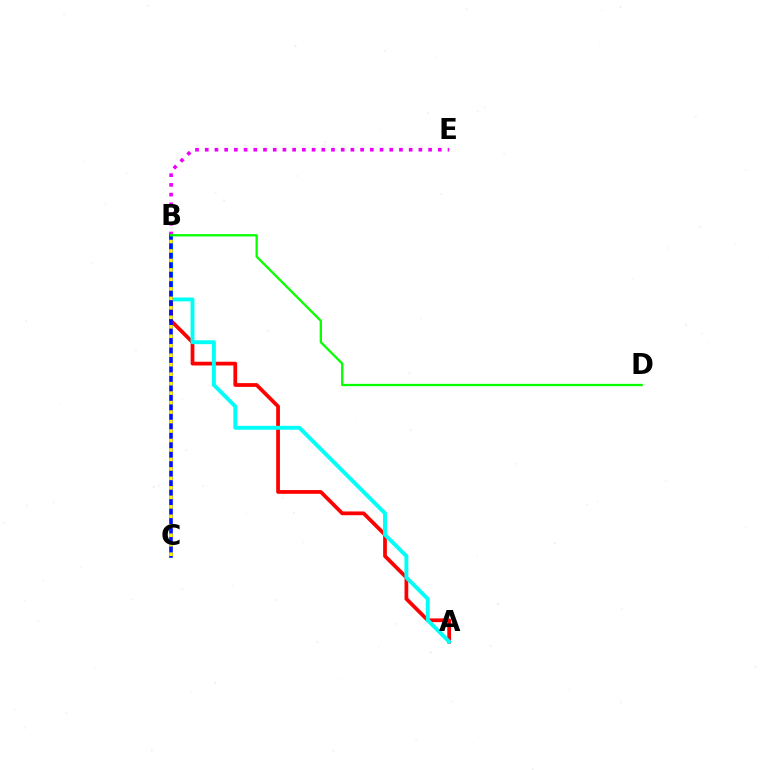{('A', 'B'): [{'color': '#ff0000', 'line_style': 'solid', 'thickness': 2.7}, {'color': '#00fff6', 'line_style': 'solid', 'thickness': 2.81}], ('B', 'C'): [{'color': '#0010ff', 'line_style': 'solid', 'thickness': 2.6}, {'color': '#fcf500', 'line_style': 'dotted', 'thickness': 2.57}], ('B', 'E'): [{'color': '#ee00ff', 'line_style': 'dotted', 'thickness': 2.64}], ('B', 'D'): [{'color': '#08ff00', 'line_style': 'solid', 'thickness': 1.66}]}